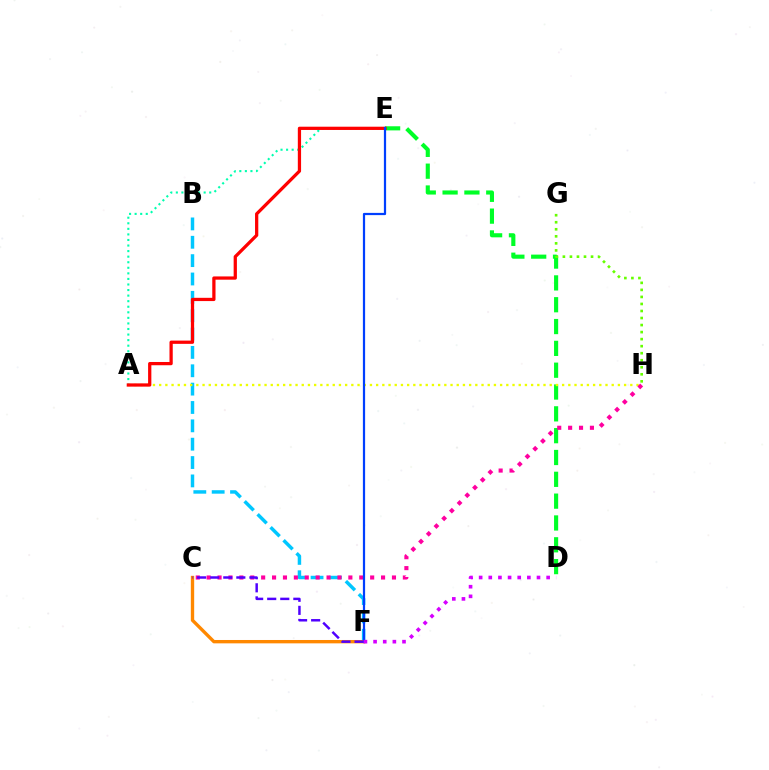{('A', 'E'): [{'color': '#00ffaf', 'line_style': 'dotted', 'thickness': 1.51}, {'color': '#ff0000', 'line_style': 'solid', 'thickness': 2.34}], ('D', 'E'): [{'color': '#00ff27', 'line_style': 'dashed', 'thickness': 2.96}], ('B', 'F'): [{'color': '#00c7ff', 'line_style': 'dashed', 'thickness': 2.49}], ('A', 'H'): [{'color': '#eeff00', 'line_style': 'dotted', 'thickness': 1.68}], ('C', 'H'): [{'color': '#ff00a0', 'line_style': 'dotted', 'thickness': 2.96}], ('G', 'H'): [{'color': '#66ff00', 'line_style': 'dotted', 'thickness': 1.91}], ('C', 'F'): [{'color': '#ff8800', 'line_style': 'solid', 'thickness': 2.42}, {'color': '#4f00ff', 'line_style': 'dashed', 'thickness': 1.77}], ('E', 'F'): [{'color': '#003fff', 'line_style': 'solid', 'thickness': 1.6}], ('D', 'F'): [{'color': '#d600ff', 'line_style': 'dotted', 'thickness': 2.62}]}